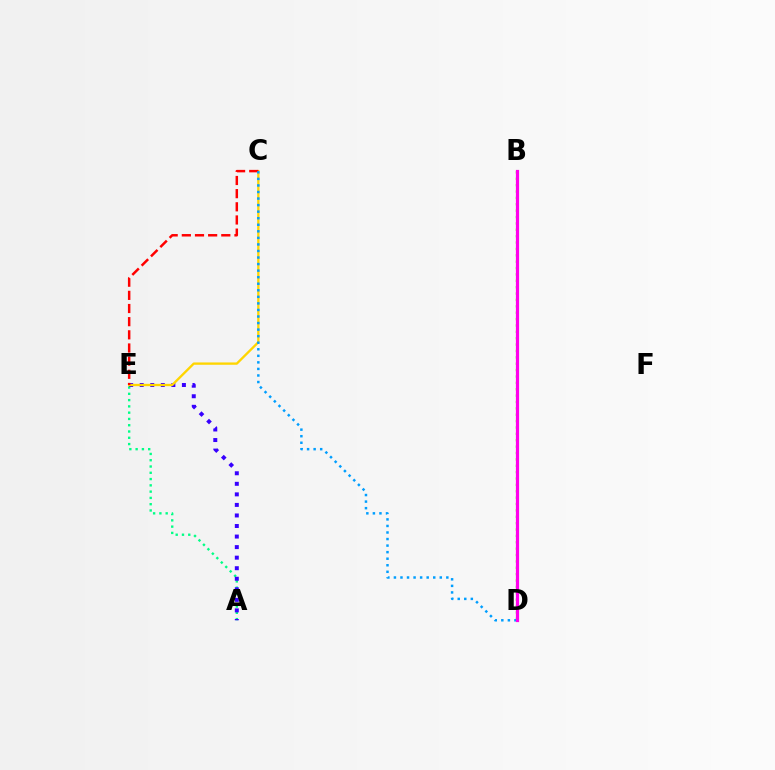{('A', 'E'): [{'color': '#00ff86', 'line_style': 'dotted', 'thickness': 1.71}, {'color': '#3700ff', 'line_style': 'dotted', 'thickness': 2.87}], ('C', 'E'): [{'color': '#ffd500', 'line_style': 'solid', 'thickness': 1.68}, {'color': '#ff0000', 'line_style': 'dashed', 'thickness': 1.79}], ('B', 'D'): [{'color': '#4fff00', 'line_style': 'dotted', 'thickness': 1.73}, {'color': '#ff00ed', 'line_style': 'solid', 'thickness': 2.3}], ('C', 'D'): [{'color': '#009eff', 'line_style': 'dotted', 'thickness': 1.78}]}